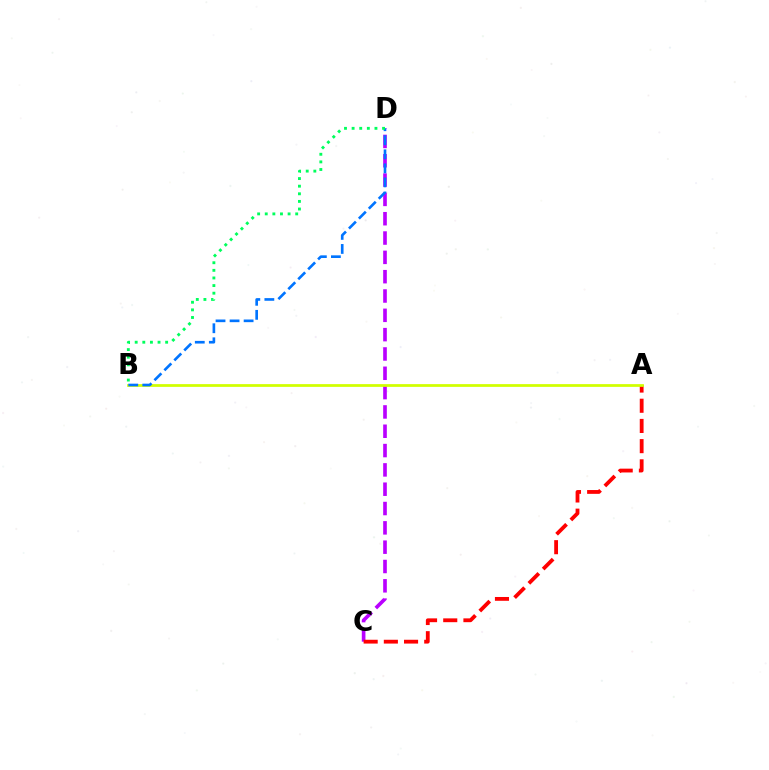{('C', 'D'): [{'color': '#b900ff', 'line_style': 'dashed', 'thickness': 2.62}], ('A', 'C'): [{'color': '#ff0000', 'line_style': 'dashed', 'thickness': 2.74}], ('A', 'B'): [{'color': '#d1ff00', 'line_style': 'solid', 'thickness': 1.98}], ('B', 'D'): [{'color': '#0074ff', 'line_style': 'dashed', 'thickness': 1.91}, {'color': '#00ff5c', 'line_style': 'dotted', 'thickness': 2.07}]}